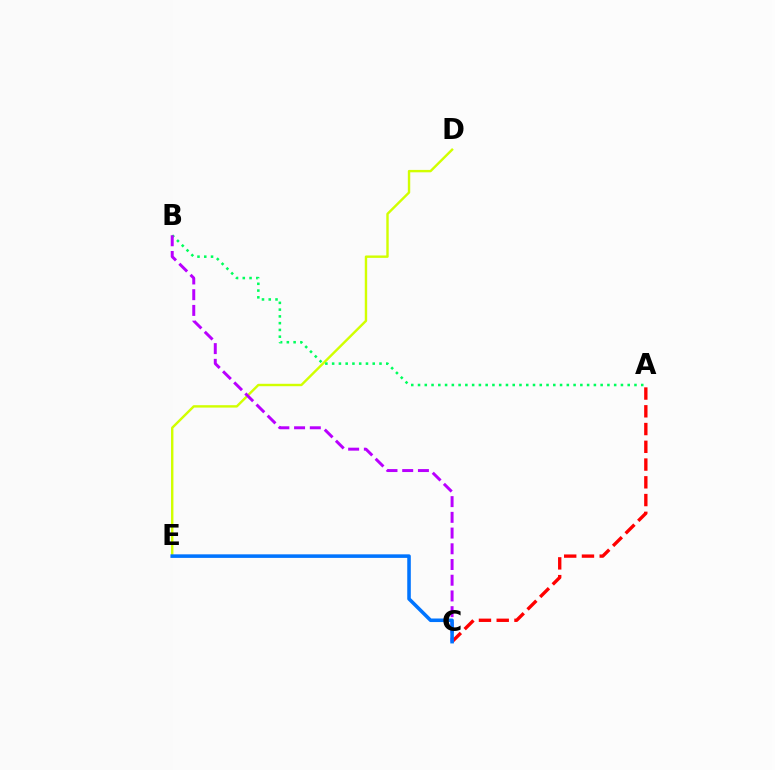{('D', 'E'): [{'color': '#d1ff00', 'line_style': 'solid', 'thickness': 1.73}], ('A', 'C'): [{'color': '#ff0000', 'line_style': 'dashed', 'thickness': 2.41}], ('A', 'B'): [{'color': '#00ff5c', 'line_style': 'dotted', 'thickness': 1.84}], ('B', 'C'): [{'color': '#b900ff', 'line_style': 'dashed', 'thickness': 2.14}], ('C', 'E'): [{'color': '#0074ff', 'line_style': 'solid', 'thickness': 2.56}]}